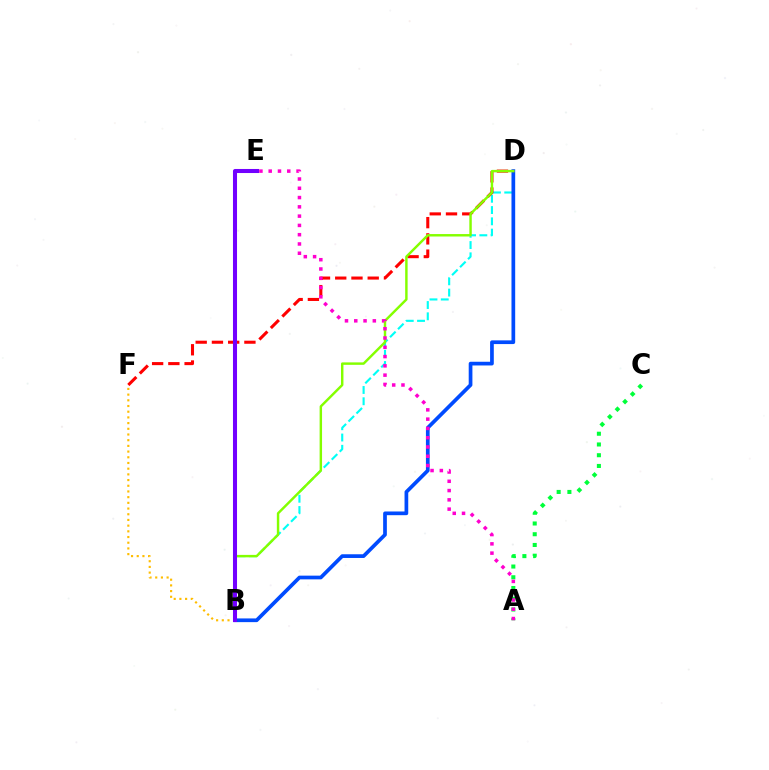{('B', 'D'): [{'color': '#00fff6', 'line_style': 'dashed', 'thickness': 1.53}, {'color': '#004bff', 'line_style': 'solid', 'thickness': 2.67}, {'color': '#84ff00', 'line_style': 'solid', 'thickness': 1.76}], ('D', 'F'): [{'color': '#ff0000', 'line_style': 'dashed', 'thickness': 2.21}], ('B', 'F'): [{'color': '#ffbd00', 'line_style': 'dotted', 'thickness': 1.55}], ('A', 'C'): [{'color': '#00ff39', 'line_style': 'dotted', 'thickness': 2.92}], ('A', 'E'): [{'color': '#ff00cf', 'line_style': 'dotted', 'thickness': 2.52}], ('B', 'E'): [{'color': '#7200ff', 'line_style': 'solid', 'thickness': 2.92}]}